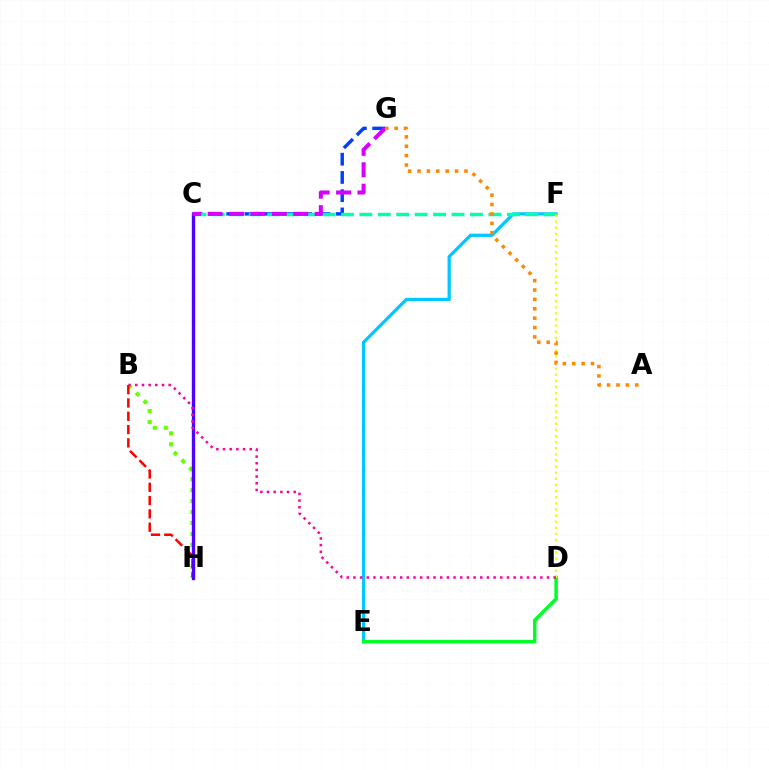{('B', 'H'): [{'color': '#66ff00', 'line_style': 'dotted', 'thickness': 2.97}, {'color': '#ff0000', 'line_style': 'dashed', 'thickness': 1.81}], ('C', 'G'): [{'color': '#003fff', 'line_style': 'dashed', 'thickness': 2.48}, {'color': '#d600ff', 'line_style': 'dashed', 'thickness': 2.91}], ('E', 'F'): [{'color': '#00c7ff', 'line_style': 'solid', 'thickness': 2.34}], ('D', 'E'): [{'color': '#00ff27', 'line_style': 'solid', 'thickness': 2.51}], ('C', 'F'): [{'color': '#00ffaf', 'line_style': 'dashed', 'thickness': 2.5}], ('C', 'H'): [{'color': '#4f00ff', 'line_style': 'solid', 'thickness': 2.41}], ('D', 'F'): [{'color': '#eeff00', 'line_style': 'dotted', 'thickness': 1.66}], ('B', 'D'): [{'color': '#ff00a0', 'line_style': 'dotted', 'thickness': 1.81}], ('A', 'G'): [{'color': '#ff8800', 'line_style': 'dotted', 'thickness': 2.55}]}